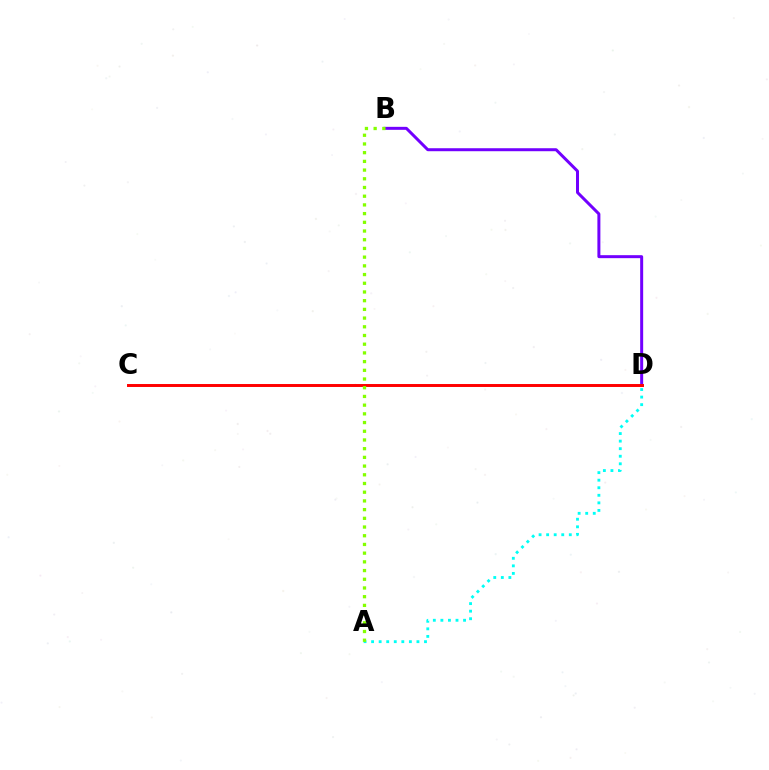{('B', 'D'): [{'color': '#7200ff', 'line_style': 'solid', 'thickness': 2.15}], ('C', 'D'): [{'color': '#ff0000', 'line_style': 'solid', 'thickness': 2.12}], ('A', 'D'): [{'color': '#00fff6', 'line_style': 'dotted', 'thickness': 2.05}], ('A', 'B'): [{'color': '#84ff00', 'line_style': 'dotted', 'thickness': 2.37}]}